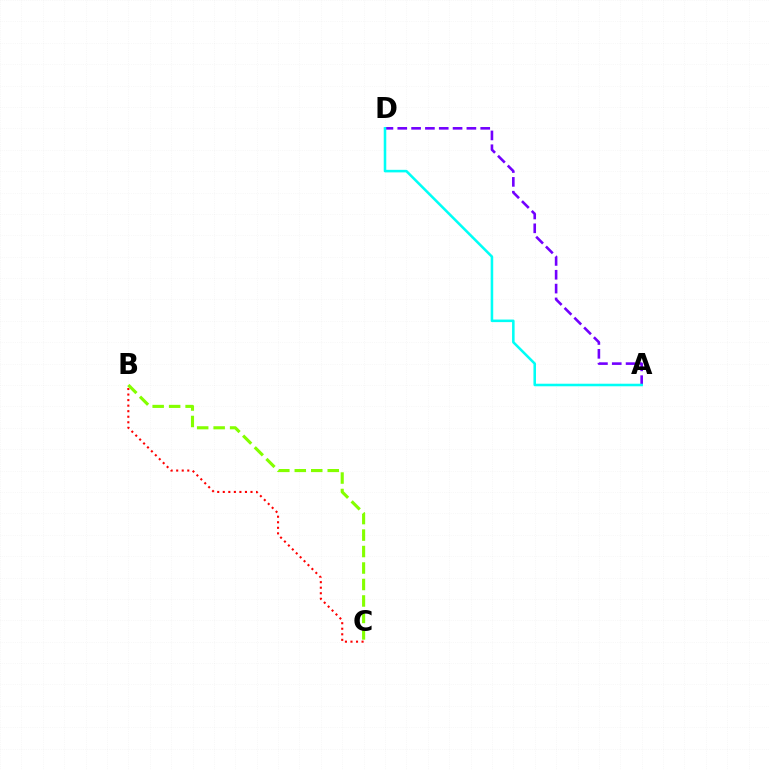{('A', 'D'): [{'color': '#7200ff', 'line_style': 'dashed', 'thickness': 1.88}, {'color': '#00fff6', 'line_style': 'solid', 'thickness': 1.84}], ('B', 'C'): [{'color': '#ff0000', 'line_style': 'dotted', 'thickness': 1.51}, {'color': '#84ff00', 'line_style': 'dashed', 'thickness': 2.24}]}